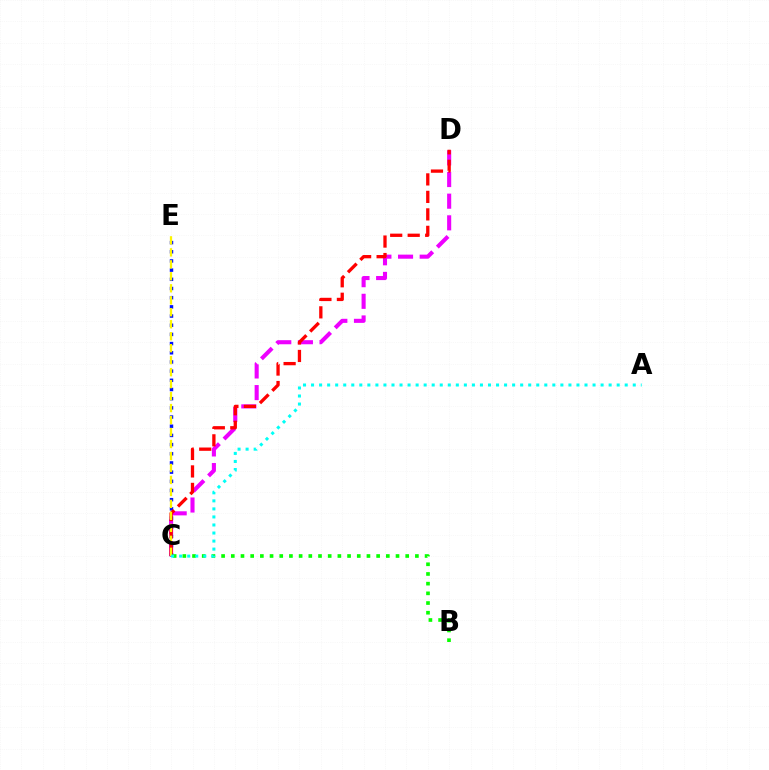{('C', 'D'): [{'color': '#ee00ff', 'line_style': 'dashed', 'thickness': 2.94}, {'color': '#ff0000', 'line_style': 'dashed', 'thickness': 2.38}], ('C', 'E'): [{'color': '#0010ff', 'line_style': 'dotted', 'thickness': 2.49}, {'color': '#fcf500', 'line_style': 'dashed', 'thickness': 1.63}], ('B', 'C'): [{'color': '#08ff00', 'line_style': 'dotted', 'thickness': 2.63}], ('A', 'C'): [{'color': '#00fff6', 'line_style': 'dotted', 'thickness': 2.19}]}